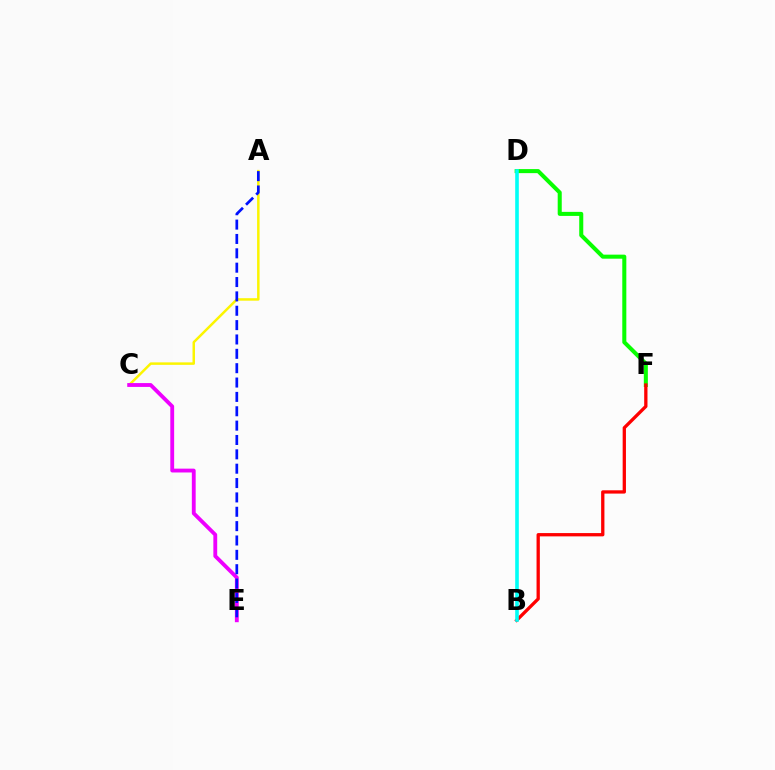{('D', 'F'): [{'color': '#08ff00', 'line_style': 'solid', 'thickness': 2.91}], ('B', 'F'): [{'color': '#ff0000', 'line_style': 'solid', 'thickness': 2.37}], ('A', 'C'): [{'color': '#fcf500', 'line_style': 'solid', 'thickness': 1.79}], ('C', 'E'): [{'color': '#ee00ff', 'line_style': 'solid', 'thickness': 2.76}], ('B', 'D'): [{'color': '#00fff6', 'line_style': 'solid', 'thickness': 2.6}], ('A', 'E'): [{'color': '#0010ff', 'line_style': 'dashed', 'thickness': 1.95}]}